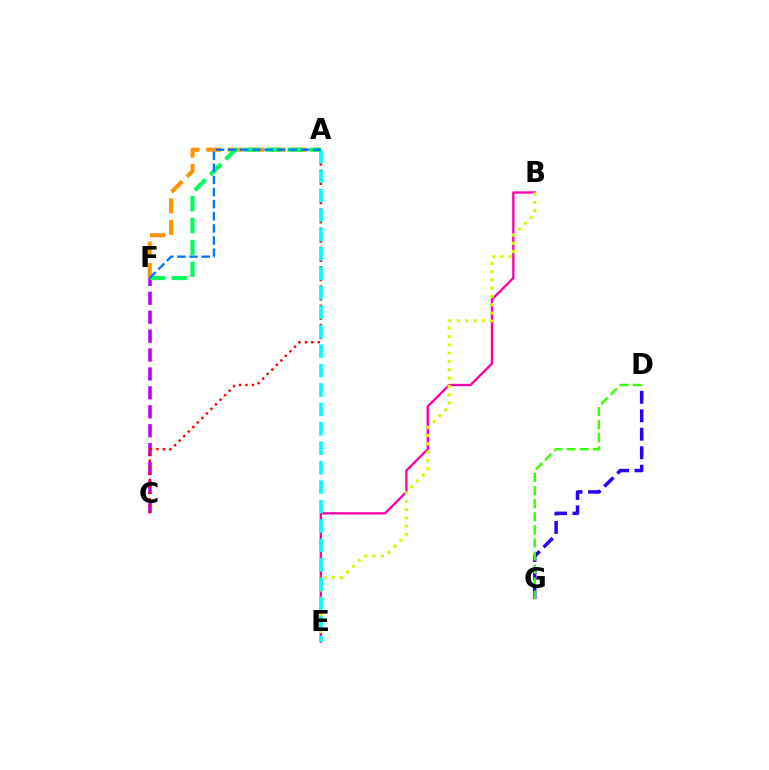{('A', 'F'): [{'color': '#ff9400', 'line_style': 'dashed', 'thickness': 2.92}, {'color': '#00ff5c', 'line_style': 'dashed', 'thickness': 2.98}, {'color': '#0074ff', 'line_style': 'dashed', 'thickness': 1.65}], ('C', 'F'): [{'color': '#b900ff', 'line_style': 'dashed', 'thickness': 2.57}], ('B', 'E'): [{'color': '#ff00ac', 'line_style': 'solid', 'thickness': 1.68}, {'color': '#d1ff00', 'line_style': 'dotted', 'thickness': 2.25}], ('D', 'G'): [{'color': '#2500ff', 'line_style': 'dashed', 'thickness': 2.51}, {'color': '#3dff00', 'line_style': 'dashed', 'thickness': 1.78}], ('A', 'C'): [{'color': '#ff0000', 'line_style': 'dotted', 'thickness': 1.75}], ('A', 'E'): [{'color': '#00fff6', 'line_style': 'dashed', 'thickness': 2.64}]}